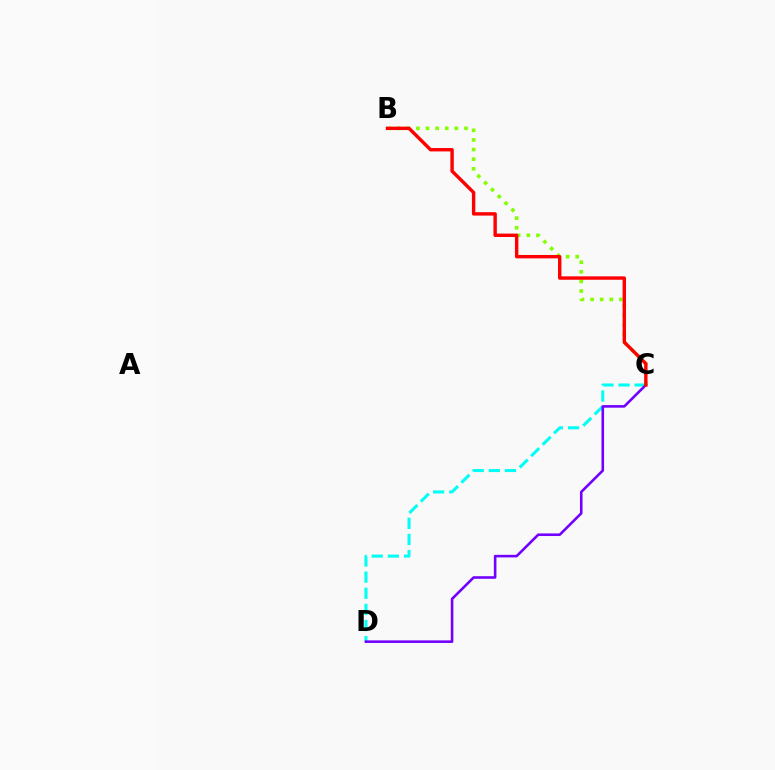{('C', 'D'): [{'color': '#00fff6', 'line_style': 'dashed', 'thickness': 2.19}, {'color': '#7200ff', 'line_style': 'solid', 'thickness': 1.87}], ('B', 'C'): [{'color': '#84ff00', 'line_style': 'dotted', 'thickness': 2.61}, {'color': '#ff0000', 'line_style': 'solid', 'thickness': 2.45}]}